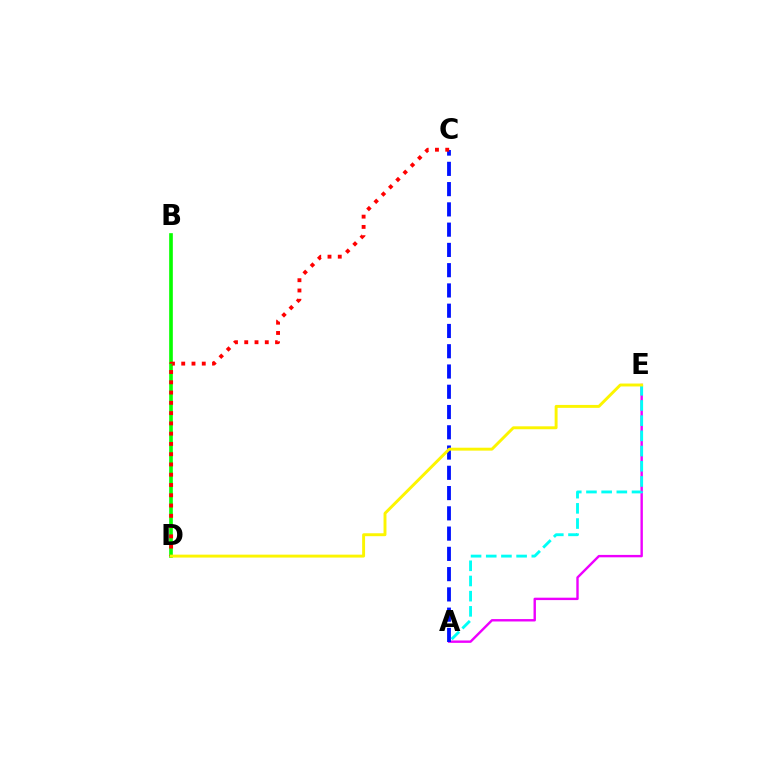{('A', 'E'): [{'color': '#ee00ff', 'line_style': 'solid', 'thickness': 1.73}, {'color': '#00fff6', 'line_style': 'dashed', 'thickness': 2.06}], ('B', 'D'): [{'color': '#08ff00', 'line_style': 'solid', 'thickness': 2.63}], ('A', 'C'): [{'color': '#0010ff', 'line_style': 'dashed', 'thickness': 2.75}], ('C', 'D'): [{'color': '#ff0000', 'line_style': 'dotted', 'thickness': 2.79}], ('D', 'E'): [{'color': '#fcf500', 'line_style': 'solid', 'thickness': 2.1}]}